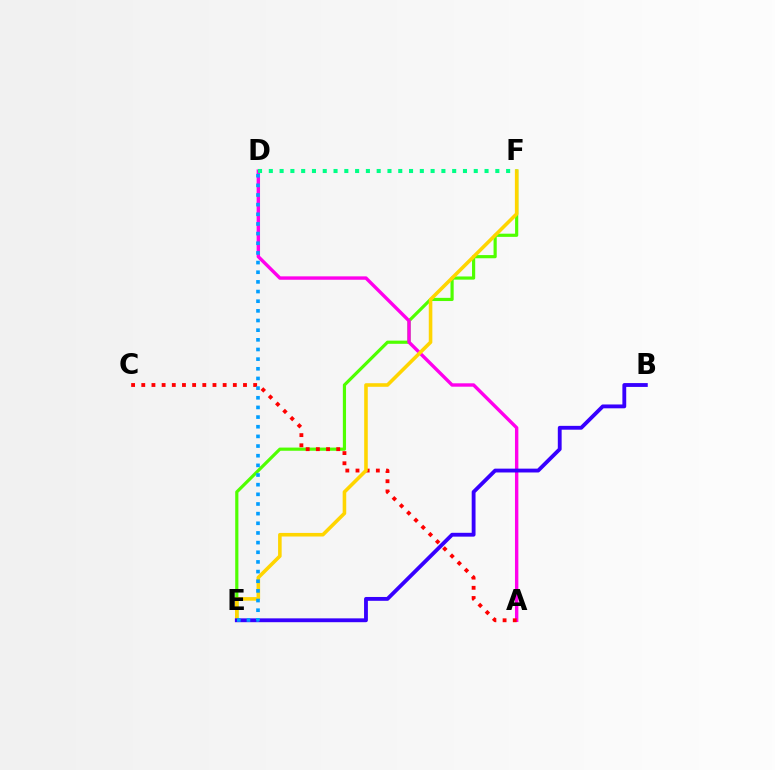{('E', 'F'): [{'color': '#4fff00', 'line_style': 'solid', 'thickness': 2.29}, {'color': '#ffd500', 'line_style': 'solid', 'thickness': 2.58}], ('A', 'D'): [{'color': '#ff00ed', 'line_style': 'solid', 'thickness': 2.44}], ('A', 'C'): [{'color': '#ff0000', 'line_style': 'dotted', 'thickness': 2.76}], ('B', 'E'): [{'color': '#3700ff', 'line_style': 'solid', 'thickness': 2.76}], ('D', 'E'): [{'color': '#009eff', 'line_style': 'dotted', 'thickness': 2.62}], ('D', 'F'): [{'color': '#00ff86', 'line_style': 'dotted', 'thickness': 2.93}]}